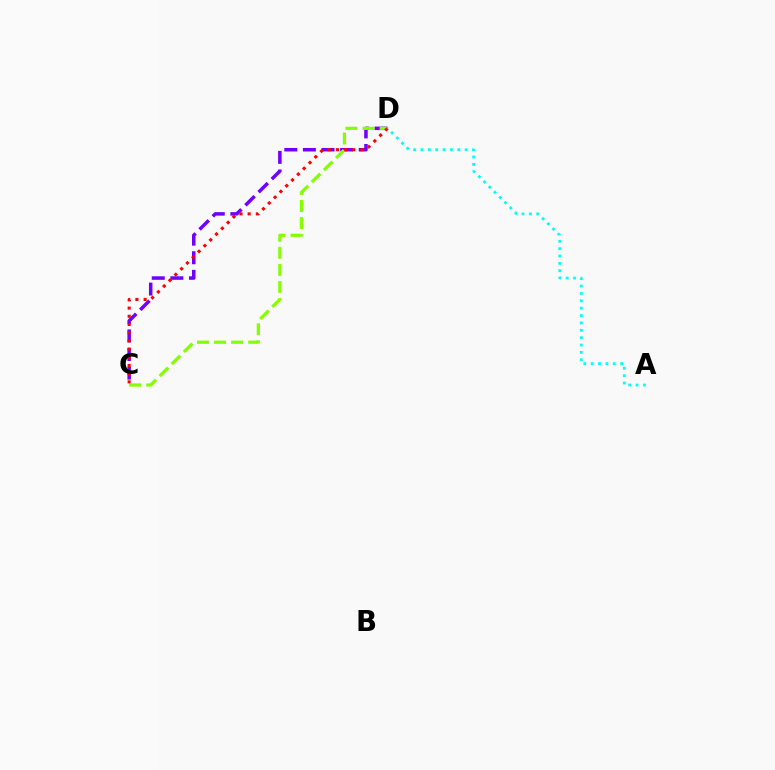{('C', 'D'): [{'color': '#7200ff', 'line_style': 'dashed', 'thickness': 2.53}, {'color': '#84ff00', 'line_style': 'dashed', 'thickness': 2.32}, {'color': '#ff0000', 'line_style': 'dotted', 'thickness': 2.23}], ('A', 'D'): [{'color': '#00fff6', 'line_style': 'dotted', 'thickness': 2.0}]}